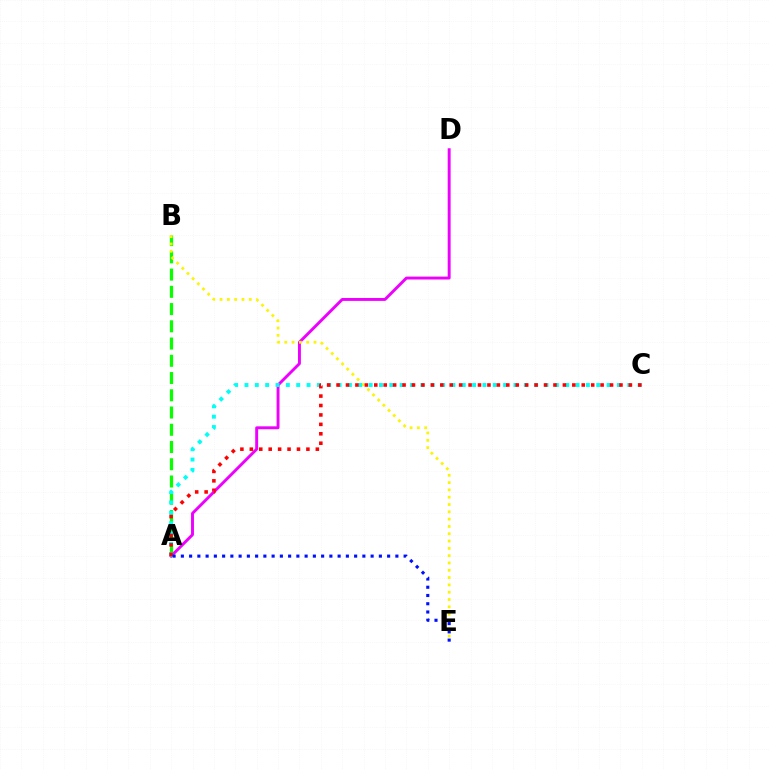{('A', 'D'): [{'color': '#ee00ff', 'line_style': 'solid', 'thickness': 2.1}], ('A', 'B'): [{'color': '#08ff00', 'line_style': 'dashed', 'thickness': 2.34}], ('B', 'E'): [{'color': '#fcf500', 'line_style': 'dotted', 'thickness': 1.99}], ('A', 'C'): [{'color': '#00fff6', 'line_style': 'dotted', 'thickness': 2.81}, {'color': '#ff0000', 'line_style': 'dotted', 'thickness': 2.56}], ('A', 'E'): [{'color': '#0010ff', 'line_style': 'dotted', 'thickness': 2.24}]}